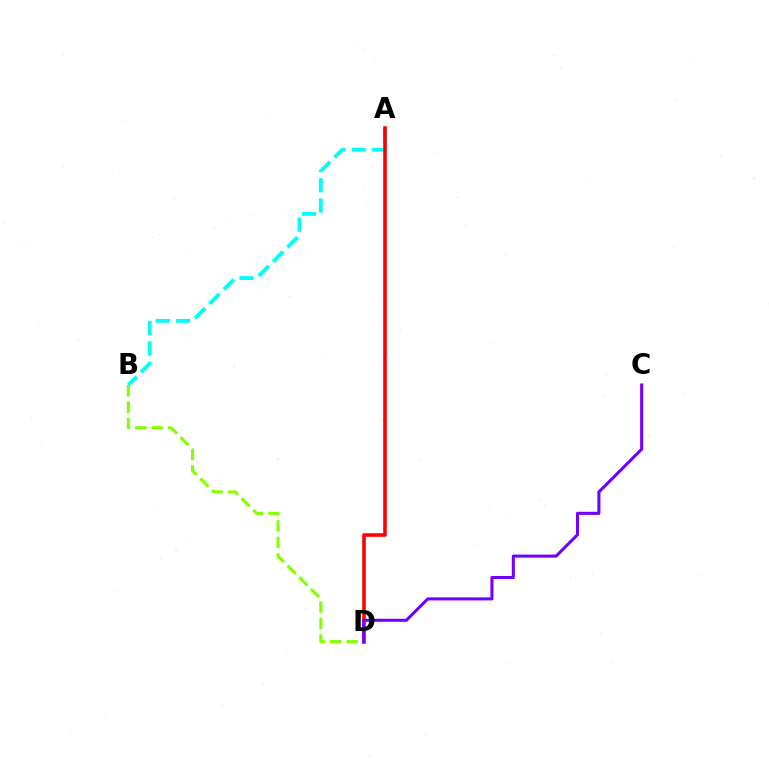{('A', 'B'): [{'color': '#00fff6', 'line_style': 'dashed', 'thickness': 2.76}], ('B', 'D'): [{'color': '#84ff00', 'line_style': 'dashed', 'thickness': 2.24}], ('A', 'D'): [{'color': '#ff0000', 'line_style': 'solid', 'thickness': 2.58}], ('C', 'D'): [{'color': '#7200ff', 'line_style': 'solid', 'thickness': 2.2}]}